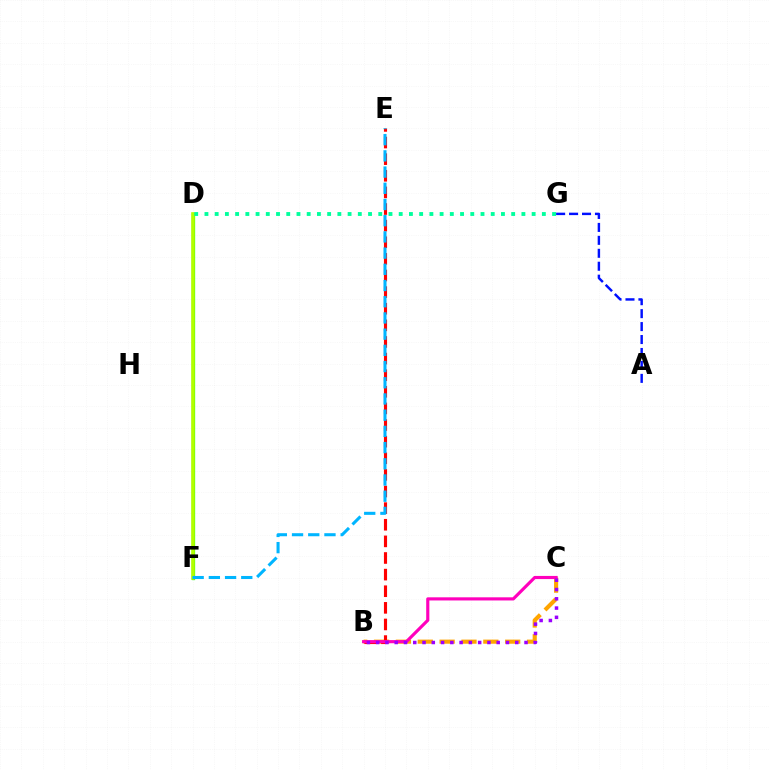{('B', 'C'): [{'color': '#ffa500', 'line_style': 'dashed', 'thickness': 2.97}, {'color': '#ff00bd', 'line_style': 'solid', 'thickness': 2.27}, {'color': '#9b00ff', 'line_style': 'dotted', 'thickness': 2.52}], ('B', 'E'): [{'color': '#ff0000', 'line_style': 'dashed', 'thickness': 2.26}], ('D', 'F'): [{'color': '#08ff00', 'line_style': 'solid', 'thickness': 2.34}, {'color': '#b3ff00', 'line_style': 'solid', 'thickness': 2.6}], ('A', 'G'): [{'color': '#0010ff', 'line_style': 'dashed', 'thickness': 1.76}], ('E', 'F'): [{'color': '#00b5ff', 'line_style': 'dashed', 'thickness': 2.2}], ('D', 'G'): [{'color': '#00ff9d', 'line_style': 'dotted', 'thickness': 2.78}]}